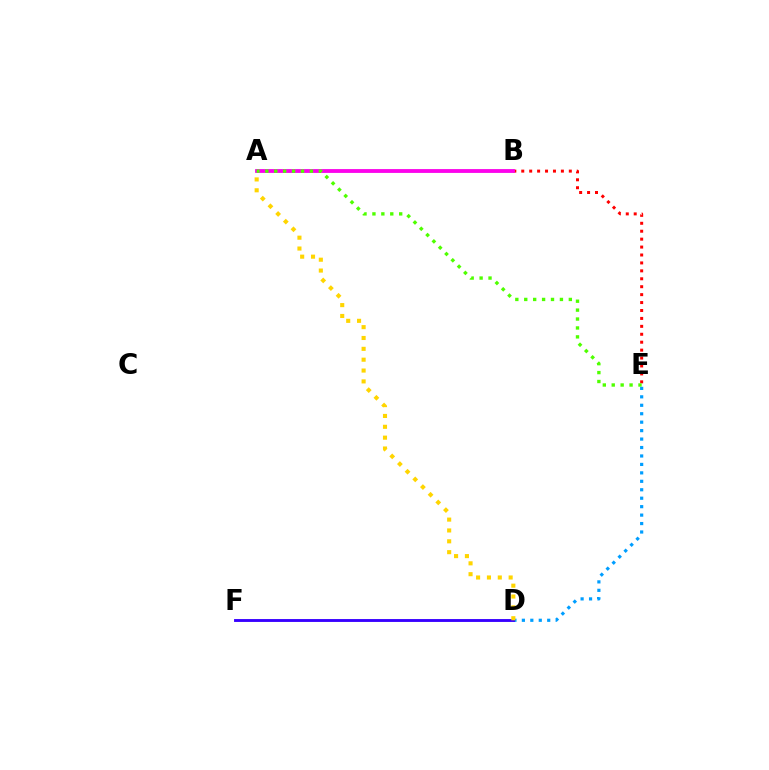{('B', 'E'): [{'color': '#ff0000', 'line_style': 'dotted', 'thickness': 2.15}], ('D', 'E'): [{'color': '#009eff', 'line_style': 'dotted', 'thickness': 2.3}], ('D', 'F'): [{'color': '#3700ff', 'line_style': 'solid', 'thickness': 2.07}], ('A', 'D'): [{'color': '#ffd500', 'line_style': 'dotted', 'thickness': 2.95}], ('A', 'B'): [{'color': '#00ff86', 'line_style': 'solid', 'thickness': 1.78}, {'color': '#ff00ed', 'line_style': 'solid', 'thickness': 2.73}], ('A', 'E'): [{'color': '#4fff00', 'line_style': 'dotted', 'thickness': 2.42}]}